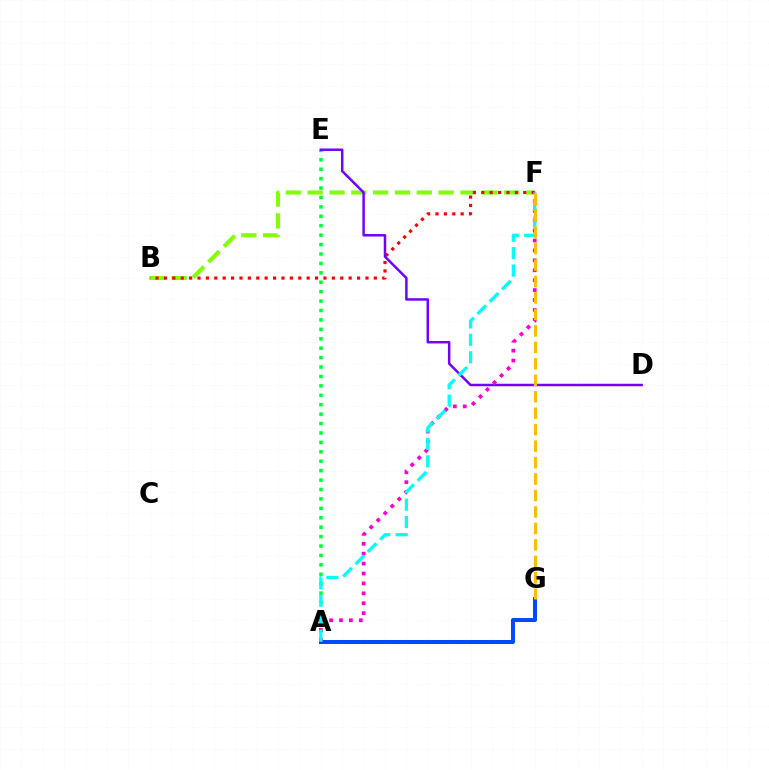{('B', 'F'): [{'color': '#84ff00', 'line_style': 'dashed', 'thickness': 2.97}, {'color': '#ff0000', 'line_style': 'dotted', 'thickness': 2.28}], ('A', 'E'): [{'color': '#00ff39', 'line_style': 'dotted', 'thickness': 2.56}], ('A', 'G'): [{'color': '#004bff', 'line_style': 'solid', 'thickness': 2.89}], ('D', 'E'): [{'color': '#7200ff', 'line_style': 'solid', 'thickness': 1.79}], ('A', 'F'): [{'color': '#ff00cf', 'line_style': 'dotted', 'thickness': 2.69}, {'color': '#00fff6', 'line_style': 'dashed', 'thickness': 2.36}], ('F', 'G'): [{'color': '#ffbd00', 'line_style': 'dashed', 'thickness': 2.24}]}